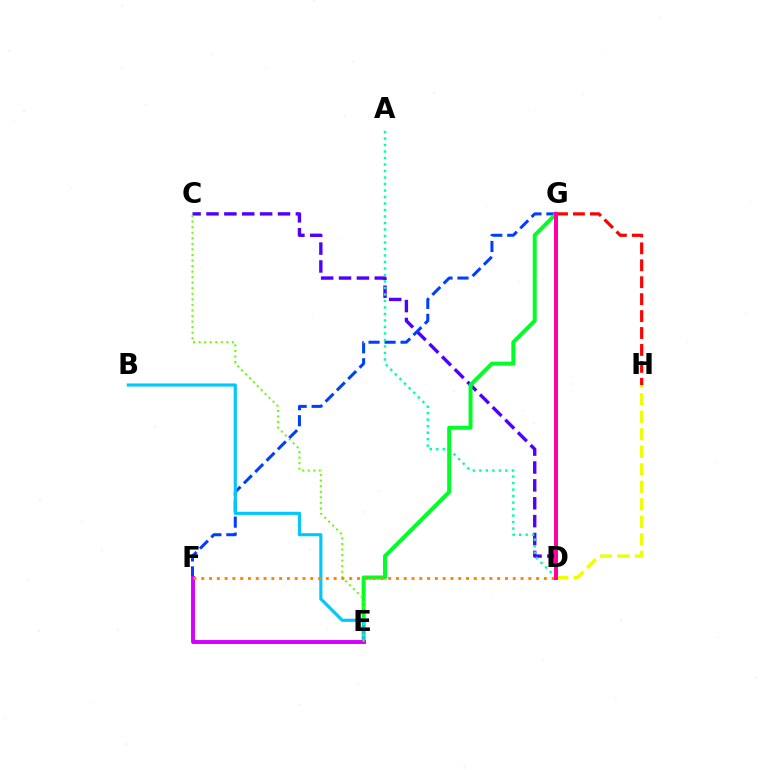{('C', 'D'): [{'color': '#4f00ff', 'line_style': 'dashed', 'thickness': 2.43}], ('F', 'G'): [{'color': '#003fff', 'line_style': 'dashed', 'thickness': 2.17}], ('A', 'D'): [{'color': '#00ffaf', 'line_style': 'dotted', 'thickness': 1.77}], ('E', 'G'): [{'color': '#00ff27', 'line_style': 'solid', 'thickness': 2.87}], ('B', 'E'): [{'color': '#00c7ff', 'line_style': 'solid', 'thickness': 2.26}], ('G', 'H'): [{'color': '#ff0000', 'line_style': 'dashed', 'thickness': 2.3}], ('E', 'F'): [{'color': '#d600ff', 'line_style': 'solid', 'thickness': 2.82}], ('D', 'H'): [{'color': '#eeff00', 'line_style': 'dashed', 'thickness': 2.38}], ('C', 'E'): [{'color': '#66ff00', 'line_style': 'dotted', 'thickness': 1.51}], ('D', 'F'): [{'color': '#ff8800', 'line_style': 'dotted', 'thickness': 2.12}], ('D', 'G'): [{'color': '#ff00a0', 'line_style': 'solid', 'thickness': 2.86}]}